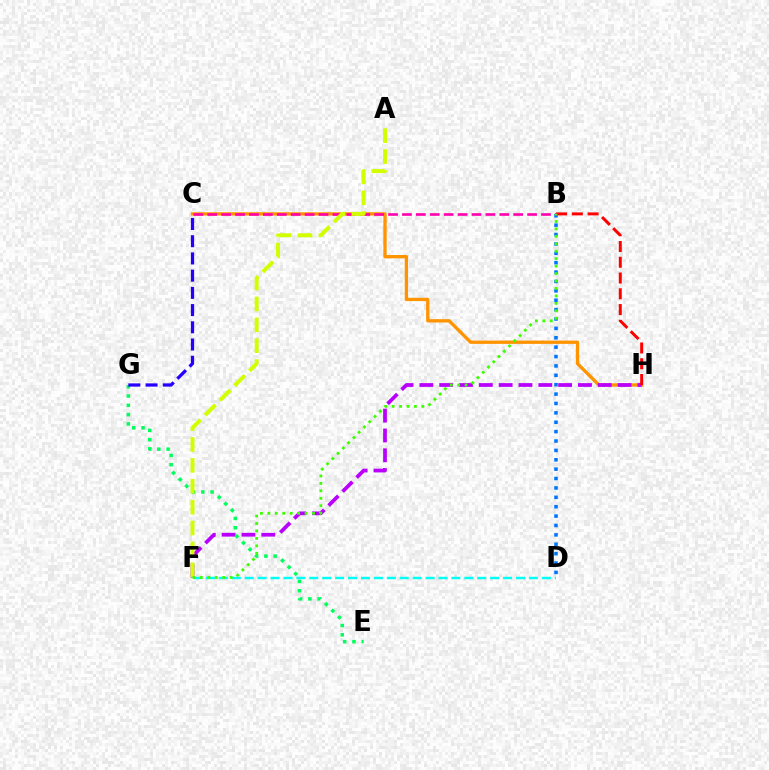{('C', 'H'): [{'color': '#ff9400', 'line_style': 'solid', 'thickness': 2.39}], ('B', 'D'): [{'color': '#0074ff', 'line_style': 'dotted', 'thickness': 2.55}], ('F', 'H'): [{'color': '#b900ff', 'line_style': 'dashed', 'thickness': 2.69}], ('D', 'F'): [{'color': '#00fff6', 'line_style': 'dashed', 'thickness': 1.76}], ('B', 'H'): [{'color': '#ff0000', 'line_style': 'dashed', 'thickness': 2.14}], ('B', 'C'): [{'color': '#ff00ac', 'line_style': 'dashed', 'thickness': 1.89}], ('E', 'G'): [{'color': '#00ff5c', 'line_style': 'dotted', 'thickness': 2.52}], ('A', 'F'): [{'color': '#d1ff00', 'line_style': 'dashed', 'thickness': 2.84}], ('B', 'F'): [{'color': '#3dff00', 'line_style': 'dotted', 'thickness': 2.02}], ('C', 'G'): [{'color': '#2500ff', 'line_style': 'dashed', 'thickness': 2.34}]}